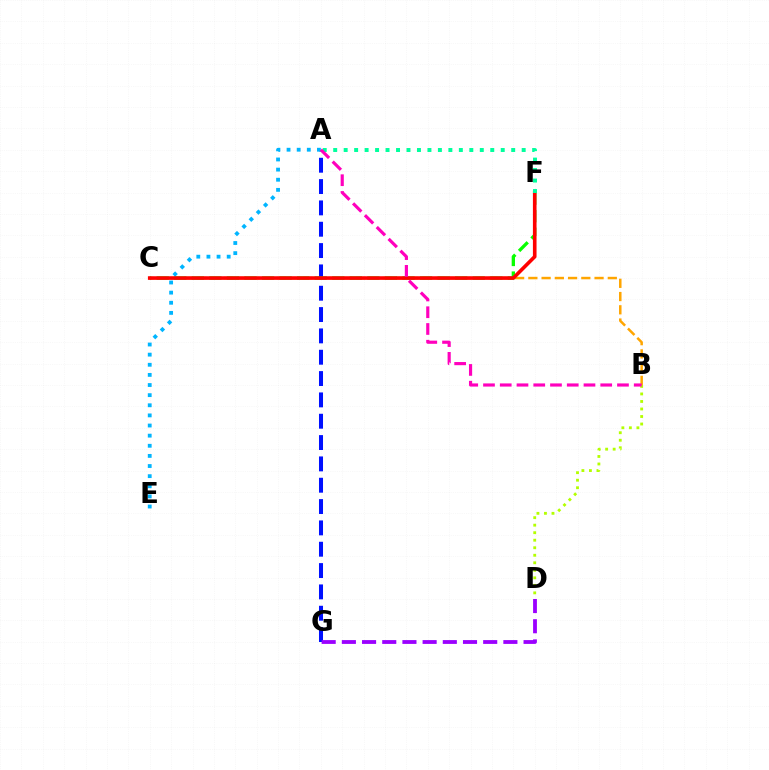{('A', 'G'): [{'color': '#0010ff', 'line_style': 'dashed', 'thickness': 2.9}], ('B', 'C'): [{'color': '#ffa500', 'line_style': 'dashed', 'thickness': 1.8}], ('C', 'F'): [{'color': '#08ff00', 'line_style': 'dashed', 'thickness': 2.38}, {'color': '#ff0000', 'line_style': 'solid', 'thickness': 2.61}], ('A', 'E'): [{'color': '#00b5ff', 'line_style': 'dotted', 'thickness': 2.75}], ('B', 'D'): [{'color': '#b3ff00', 'line_style': 'dotted', 'thickness': 2.04}], ('A', 'F'): [{'color': '#00ff9d', 'line_style': 'dotted', 'thickness': 2.84}], ('A', 'B'): [{'color': '#ff00bd', 'line_style': 'dashed', 'thickness': 2.28}], ('D', 'G'): [{'color': '#9b00ff', 'line_style': 'dashed', 'thickness': 2.74}]}